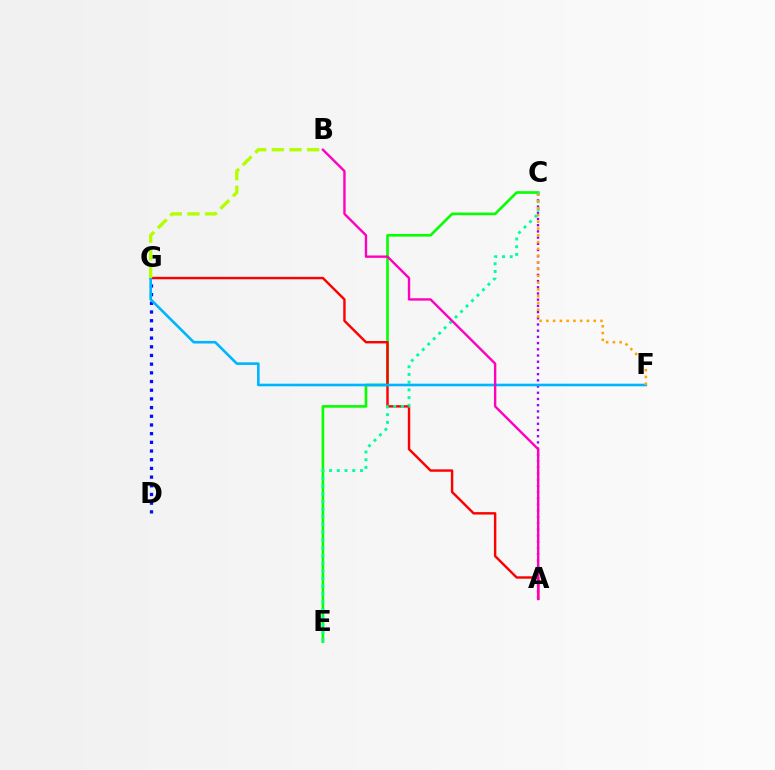{('C', 'E'): [{'color': '#08ff00', 'line_style': 'solid', 'thickness': 1.9}, {'color': '#00ff9d', 'line_style': 'dotted', 'thickness': 2.1}], ('A', 'C'): [{'color': '#9b00ff', 'line_style': 'dotted', 'thickness': 1.69}], ('A', 'G'): [{'color': '#ff0000', 'line_style': 'solid', 'thickness': 1.74}], ('D', 'G'): [{'color': '#0010ff', 'line_style': 'dotted', 'thickness': 2.36}], ('F', 'G'): [{'color': '#00b5ff', 'line_style': 'solid', 'thickness': 1.89}], ('B', 'G'): [{'color': '#b3ff00', 'line_style': 'dashed', 'thickness': 2.4}], ('C', 'F'): [{'color': '#ffa500', 'line_style': 'dotted', 'thickness': 1.84}], ('A', 'B'): [{'color': '#ff00bd', 'line_style': 'solid', 'thickness': 1.71}]}